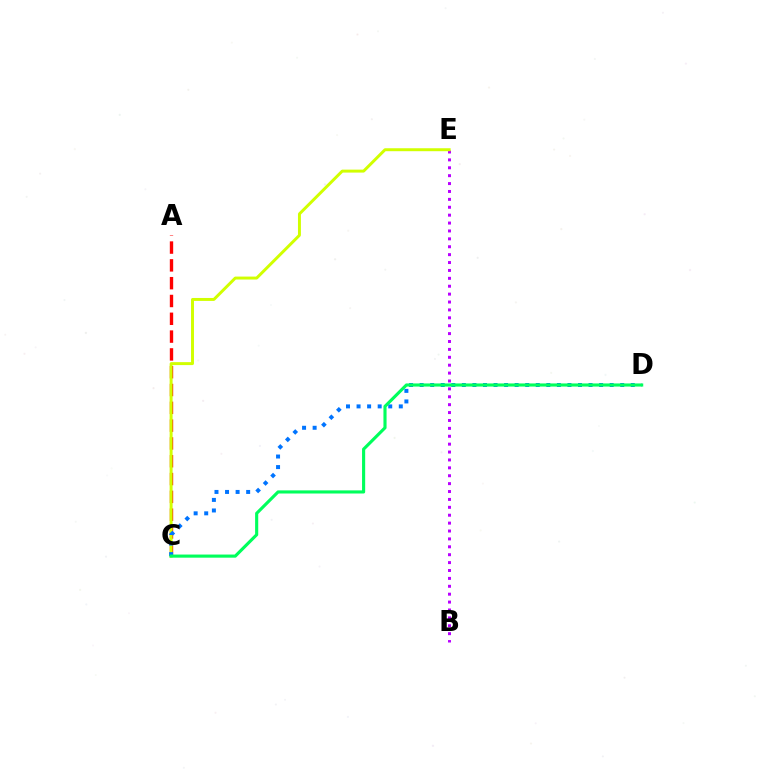{('A', 'C'): [{'color': '#ff0000', 'line_style': 'dashed', 'thickness': 2.42}], ('B', 'E'): [{'color': '#b900ff', 'line_style': 'dotted', 'thickness': 2.15}], ('C', 'E'): [{'color': '#d1ff00', 'line_style': 'solid', 'thickness': 2.13}], ('C', 'D'): [{'color': '#0074ff', 'line_style': 'dotted', 'thickness': 2.87}, {'color': '#00ff5c', 'line_style': 'solid', 'thickness': 2.25}]}